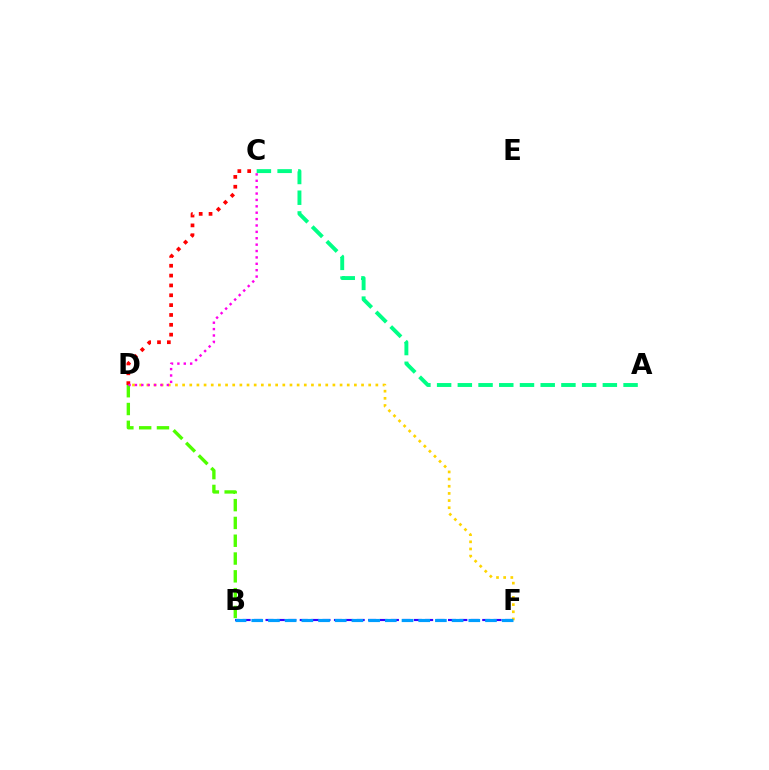{('B', 'F'): [{'color': '#3700ff', 'line_style': 'dashed', 'thickness': 1.55}, {'color': '#009eff', 'line_style': 'dashed', 'thickness': 2.27}], ('D', 'F'): [{'color': '#ffd500', 'line_style': 'dotted', 'thickness': 1.94}], ('B', 'D'): [{'color': '#4fff00', 'line_style': 'dashed', 'thickness': 2.42}], ('A', 'C'): [{'color': '#00ff86', 'line_style': 'dashed', 'thickness': 2.81}], ('C', 'D'): [{'color': '#ff0000', 'line_style': 'dotted', 'thickness': 2.67}, {'color': '#ff00ed', 'line_style': 'dotted', 'thickness': 1.74}]}